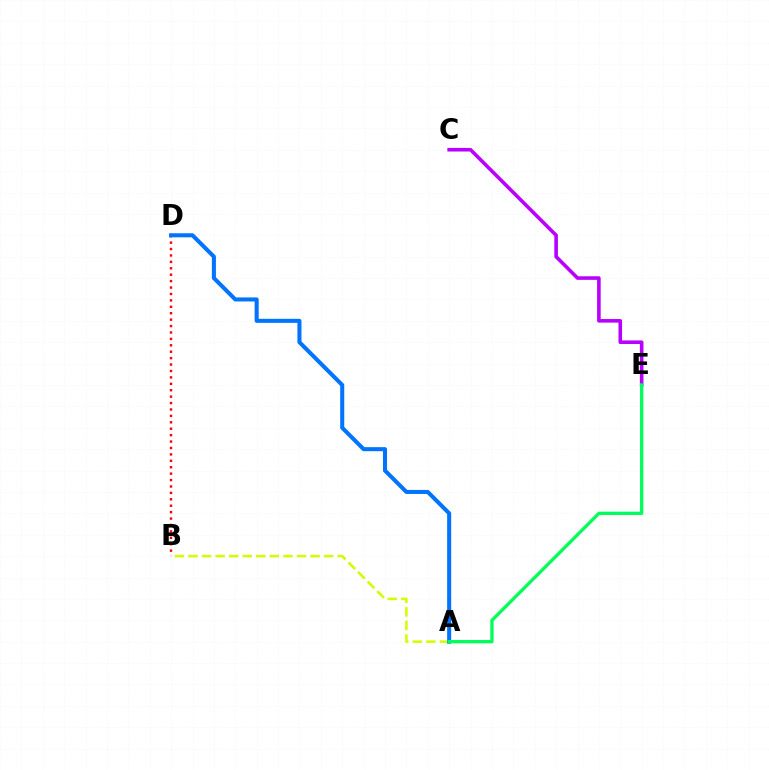{('C', 'E'): [{'color': '#b900ff', 'line_style': 'solid', 'thickness': 2.59}], ('A', 'B'): [{'color': '#d1ff00', 'line_style': 'dashed', 'thickness': 1.84}], ('B', 'D'): [{'color': '#ff0000', 'line_style': 'dotted', 'thickness': 1.74}], ('A', 'D'): [{'color': '#0074ff', 'line_style': 'solid', 'thickness': 2.91}], ('A', 'E'): [{'color': '#00ff5c', 'line_style': 'solid', 'thickness': 2.38}]}